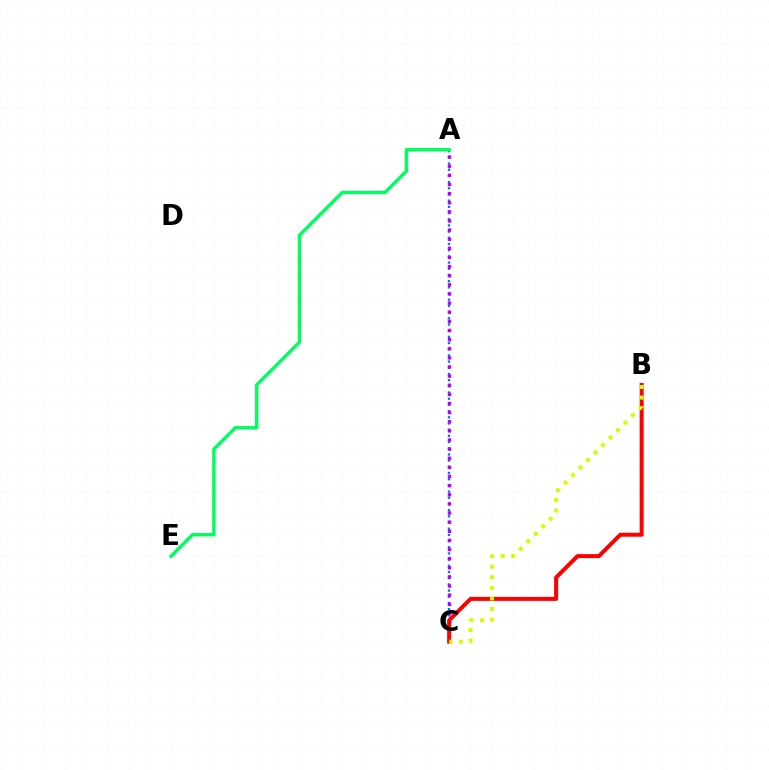{('A', 'C'): [{'color': '#0074ff', 'line_style': 'dotted', 'thickness': 1.68}, {'color': '#b900ff', 'line_style': 'dotted', 'thickness': 2.48}], ('B', 'C'): [{'color': '#ff0000', 'line_style': 'solid', 'thickness': 2.88}, {'color': '#d1ff00', 'line_style': 'dotted', 'thickness': 2.88}], ('A', 'E'): [{'color': '#00ff5c', 'line_style': 'solid', 'thickness': 2.45}]}